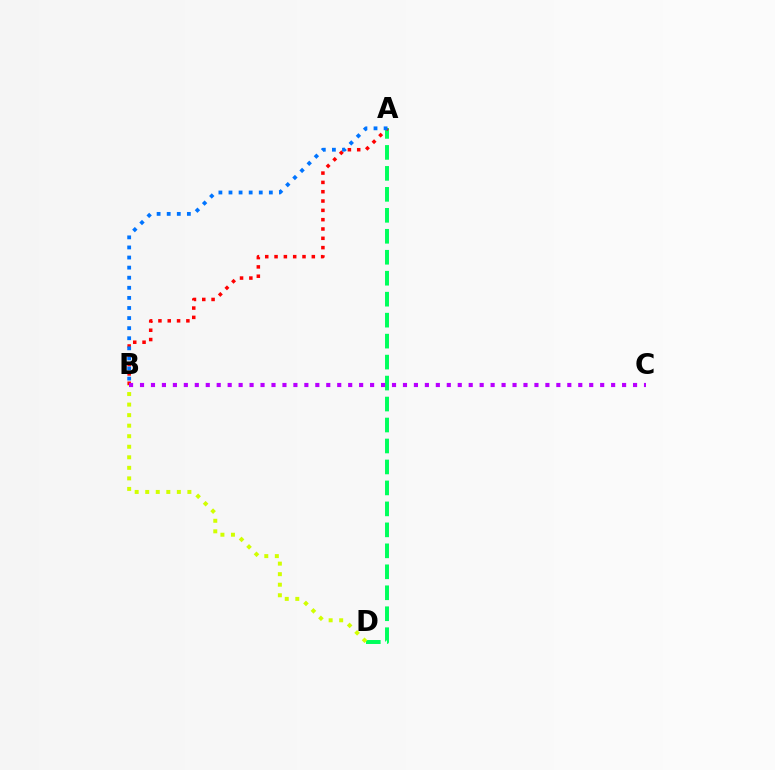{('A', 'D'): [{'color': '#00ff5c', 'line_style': 'dashed', 'thickness': 2.85}], ('A', 'B'): [{'color': '#ff0000', 'line_style': 'dotted', 'thickness': 2.53}, {'color': '#0074ff', 'line_style': 'dotted', 'thickness': 2.74}], ('B', 'D'): [{'color': '#d1ff00', 'line_style': 'dotted', 'thickness': 2.86}], ('B', 'C'): [{'color': '#b900ff', 'line_style': 'dotted', 'thickness': 2.98}]}